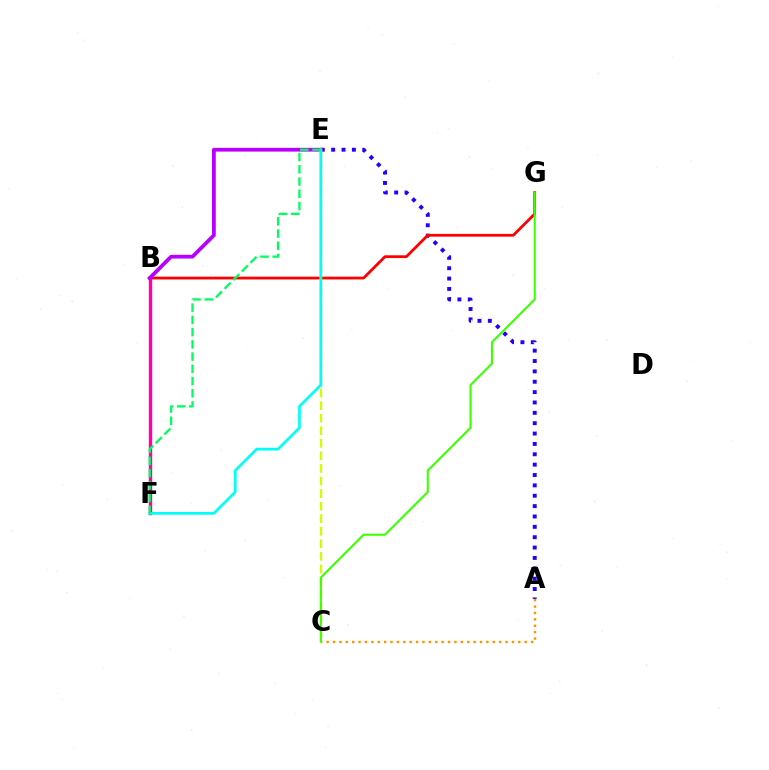{('A', 'C'): [{'color': '#ff9400', 'line_style': 'dotted', 'thickness': 1.74}], ('B', 'F'): [{'color': '#0074ff', 'line_style': 'dashed', 'thickness': 2.12}, {'color': '#ff00ac', 'line_style': 'solid', 'thickness': 2.44}], ('A', 'E'): [{'color': '#2500ff', 'line_style': 'dotted', 'thickness': 2.82}], ('B', 'G'): [{'color': '#ff0000', 'line_style': 'solid', 'thickness': 1.99}], ('B', 'E'): [{'color': '#b900ff', 'line_style': 'solid', 'thickness': 2.71}], ('C', 'E'): [{'color': '#d1ff00', 'line_style': 'dashed', 'thickness': 1.71}], ('E', 'F'): [{'color': '#00fff6', 'line_style': 'solid', 'thickness': 1.96}, {'color': '#00ff5c', 'line_style': 'dashed', 'thickness': 1.66}], ('C', 'G'): [{'color': '#3dff00', 'line_style': 'solid', 'thickness': 1.5}]}